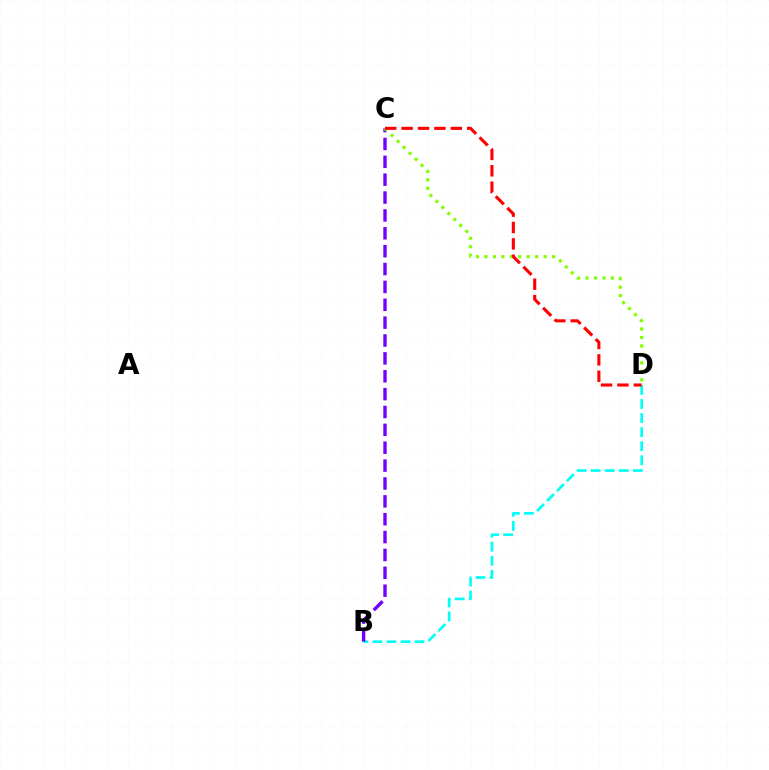{('B', 'D'): [{'color': '#00fff6', 'line_style': 'dashed', 'thickness': 1.91}], ('B', 'C'): [{'color': '#7200ff', 'line_style': 'dashed', 'thickness': 2.43}], ('C', 'D'): [{'color': '#84ff00', 'line_style': 'dotted', 'thickness': 2.3}, {'color': '#ff0000', 'line_style': 'dashed', 'thickness': 2.23}]}